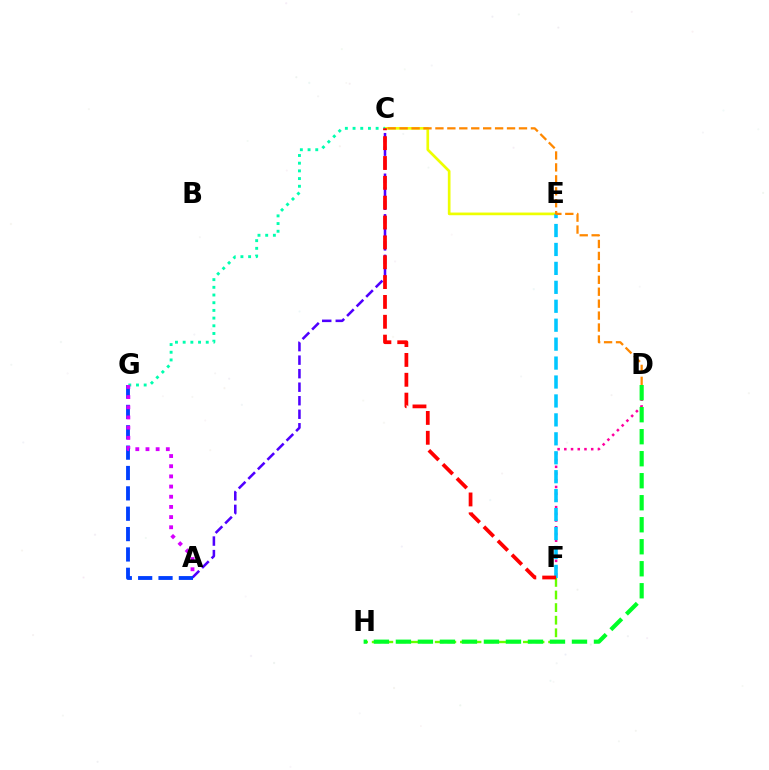{('C', 'E'): [{'color': '#eeff00', 'line_style': 'solid', 'thickness': 1.93}], ('A', 'C'): [{'color': '#4f00ff', 'line_style': 'dashed', 'thickness': 1.84}], ('D', 'F'): [{'color': '#ff00a0', 'line_style': 'dotted', 'thickness': 1.82}], ('F', 'H'): [{'color': '#66ff00', 'line_style': 'dashed', 'thickness': 1.71}], ('E', 'F'): [{'color': '#00c7ff', 'line_style': 'dashed', 'thickness': 2.57}], ('A', 'G'): [{'color': '#003fff', 'line_style': 'dashed', 'thickness': 2.77}, {'color': '#d600ff', 'line_style': 'dotted', 'thickness': 2.76}], ('C', 'G'): [{'color': '#00ffaf', 'line_style': 'dotted', 'thickness': 2.09}], ('C', 'F'): [{'color': '#ff0000', 'line_style': 'dashed', 'thickness': 2.7}], ('C', 'D'): [{'color': '#ff8800', 'line_style': 'dashed', 'thickness': 1.62}], ('D', 'H'): [{'color': '#00ff27', 'line_style': 'dashed', 'thickness': 2.99}]}